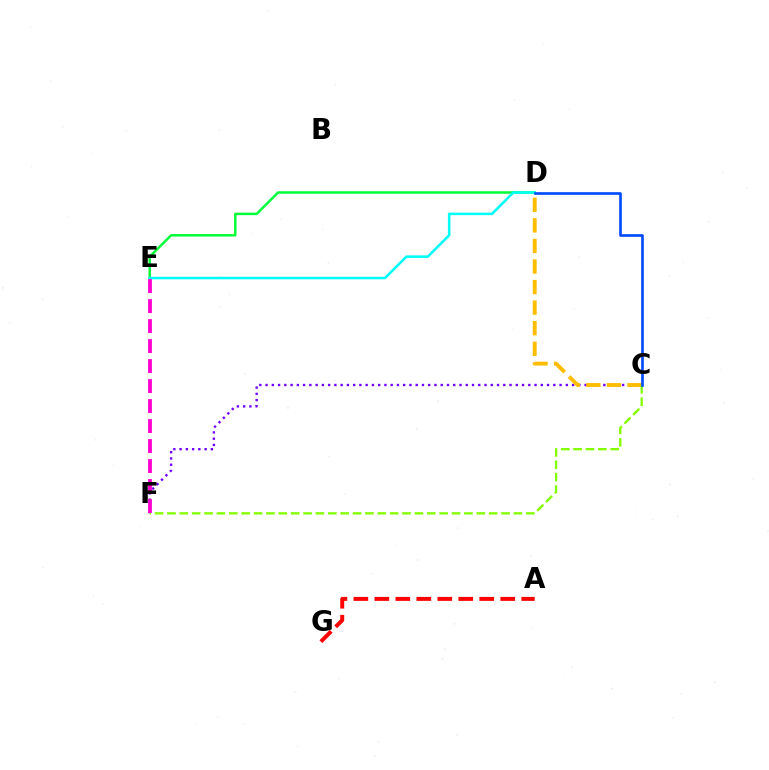{('C', 'F'): [{'color': '#7200ff', 'line_style': 'dotted', 'thickness': 1.7}, {'color': '#84ff00', 'line_style': 'dashed', 'thickness': 1.68}], ('D', 'E'): [{'color': '#00ff39', 'line_style': 'solid', 'thickness': 1.79}, {'color': '#00fff6', 'line_style': 'solid', 'thickness': 1.84}], ('C', 'D'): [{'color': '#ffbd00', 'line_style': 'dashed', 'thickness': 2.79}, {'color': '#004bff', 'line_style': 'solid', 'thickness': 1.91}], ('A', 'G'): [{'color': '#ff0000', 'line_style': 'dashed', 'thickness': 2.85}], ('E', 'F'): [{'color': '#ff00cf', 'line_style': 'dashed', 'thickness': 2.72}]}